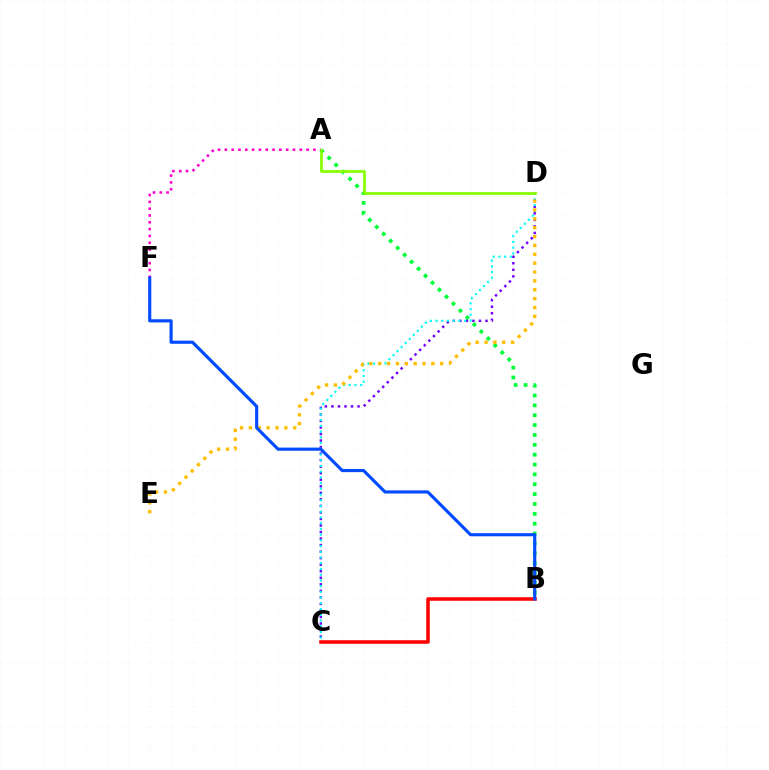{('A', 'F'): [{'color': '#ff00cf', 'line_style': 'dotted', 'thickness': 1.85}], ('A', 'B'): [{'color': '#00ff39', 'line_style': 'dotted', 'thickness': 2.68}], ('B', 'C'): [{'color': '#ff0000', 'line_style': 'solid', 'thickness': 2.55}], ('C', 'D'): [{'color': '#7200ff', 'line_style': 'dotted', 'thickness': 1.78}, {'color': '#00fff6', 'line_style': 'dotted', 'thickness': 1.56}], ('D', 'E'): [{'color': '#ffbd00', 'line_style': 'dotted', 'thickness': 2.41}], ('B', 'F'): [{'color': '#004bff', 'line_style': 'solid', 'thickness': 2.26}], ('A', 'D'): [{'color': '#84ff00', 'line_style': 'solid', 'thickness': 1.97}]}